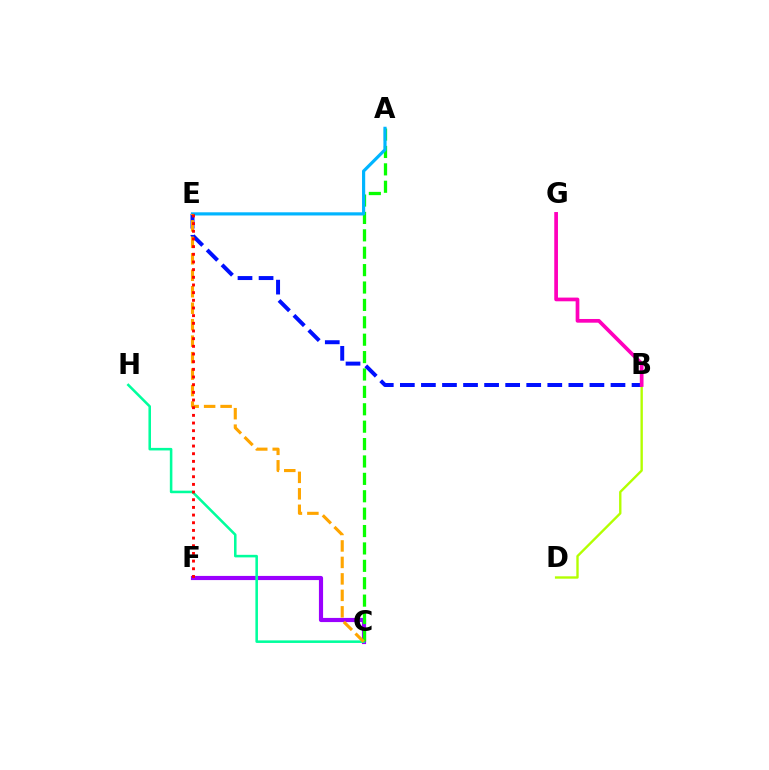{('C', 'F'): [{'color': '#9b00ff', 'line_style': 'solid', 'thickness': 2.99}], ('B', 'D'): [{'color': '#b3ff00', 'line_style': 'solid', 'thickness': 1.71}], ('C', 'H'): [{'color': '#00ff9d', 'line_style': 'solid', 'thickness': 1.84}], ('A', 'C'): [{'color': '#08ff00', 'line_style': 'dashed', 'thickness': 2.36}], ('A', 'E'): [{'color': '#00b5ff', 'line_style': 'solid', 'thickness': 2.29}], ('B', 'E'): [{'color': '#0010ff', 'line_style': 'dashed', 'thickness': 2.86}], ('C', 'E'): [{'color': '#ffa500', 'line_style': 'dashed', 'thickness': 2.24}], ('E', 'F'): [{'color': '#ff0000', 'line_style': 'dotted', 'thickness': 2.08}], ('B', 'G'): [{'color': '#ff00bd', 'line_style': 'solid', 'thickness': 2.67}]}